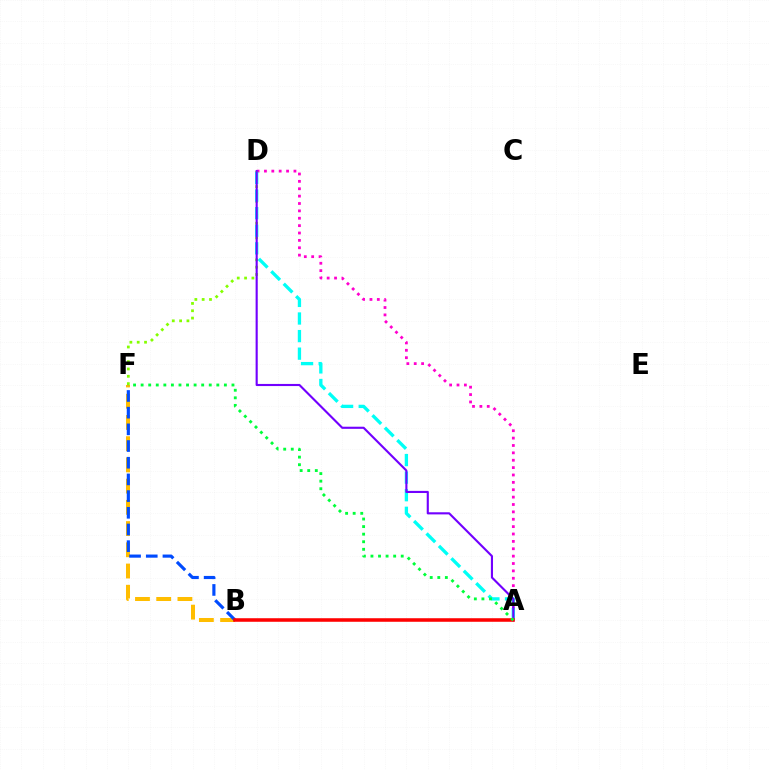{('B', 'F'): [{'color': '#ffbd00', 'line_style': 'dashed', 'thickness': 2.88}, {'color': '#004bff', 'line_style': 'dashed', 'thickness': 2.27}], ('A', 'D'): [{'color': '#ff00cf', 'line_style': 'dotted', 'thickness': 2.0}, {'color': '#00fff6', 'line_style': 'dashed', 'thickness': 2.39}, {'color': '#7200ff', 'line_style': 'solid', 'thickness': 1.53}], ('D', 'F'): [{'color': '#84ff00', 'line_style': 'dotted', 'thickness': 1.99}], ('A', 'B'): [{'color': '#ff0000', 'line_style': 'solid', 'thickness': 2.55}], ('A', 'F'): [{'color': '#00ff39', 'line_style': 'dotted', 'thickness': 2.06}]}